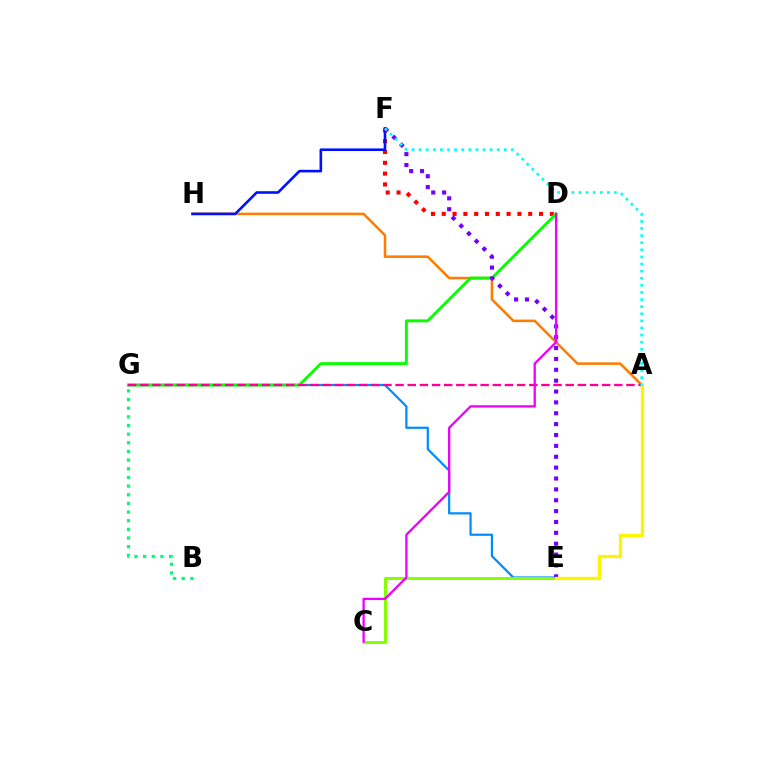{('E', 'G'): [{'color': '#008cff', 'line_style': 'solid', 'thickness': 1.6}], ('A', 'H'): [{'color': '#ff7c00', 'line_style': 'solid', 'thickness': 1.82}], ('D', 'F'): [{'color': '#ff0000', 'line_style': 'dotted', 'thickness': 2.94}], ('D', 'G'): [{'color': '#08ff00', 'line_style': 'solid', 'thickness': 2.1}], ('F', 'H'): [{'color': '#0010ff', 'line_style': 'solid', 'thickness': 1.87}], ('C', 'E'): [{'color': '#84ff00', 'line_style': 'solid', 'thickness': 2.13}], ('E', 'F'): [{'color': '#7200ff', 'line_style': 'dotted', 'thickness': 2.95}], ('A', 'G'): [{'color': '#ff0094', 'line_style': 'dashed', 'thickness': 1.65}], ('C', 'D'): [{'color': '#ee00ff', 'line_style': 'solid', 'thickness': 1.66}], ('A', 'E'): [{'color': '#fcf500', 'line_style': 'solid', 'thickness': 2.37}], ('A', 'F'): [{'color': '#00fff6', 'line_style': 'dotted', 'thickness': 1.93}], ('B', 'G'): [{'color': '#00ff74', 'line_style': 'dotted', 'thickness': 2.35}]}